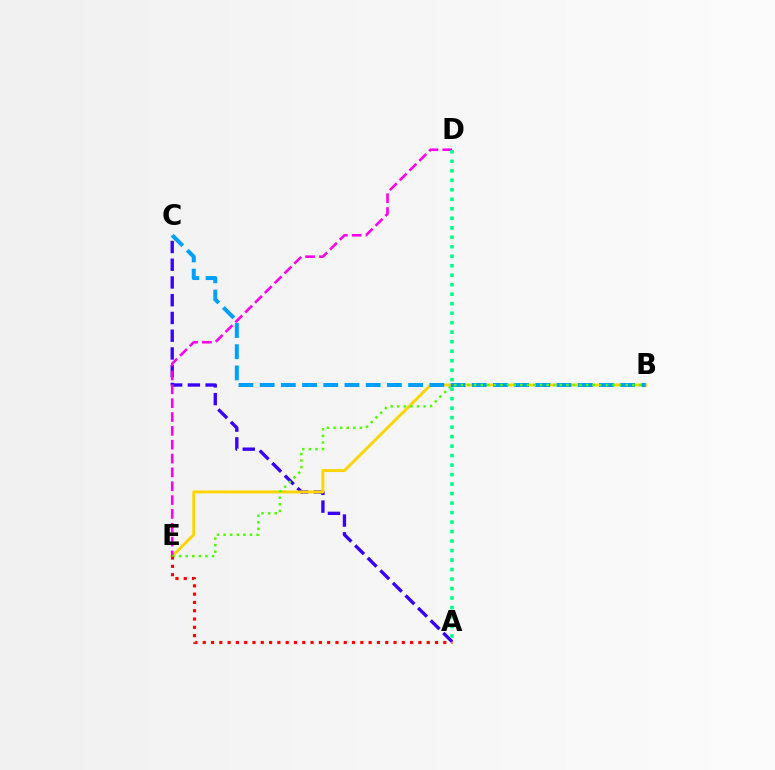{('A', 'C'): [{'color': '#3700ff', 'line_style': 'dashed', 'thickness': 2.41}], ('B', 'E'): [{'color': '#ffd500', 'line_style': 'solid', 'thickness': 2.12}, {'color': '#4fff00', 'line_style': 'dotted', 'thickness': 1.79}], ('B', 'C'): [{'color': '#009eff', 'line_style': 'dashed', 'thickness': 2.88}], ('D', 'E'): [{'color': '#ff00ed', 'line_style': 'dashed', 'thickness': 1.88}], ('A', 'E'): [{'color': '#ff0000', 'line_style': 'dotted', 'thickness': 2.25}], ('A', 'D'): [{'color': '#00ff86', 'line_style': 'dotted', 'thickness': 2.58}]}